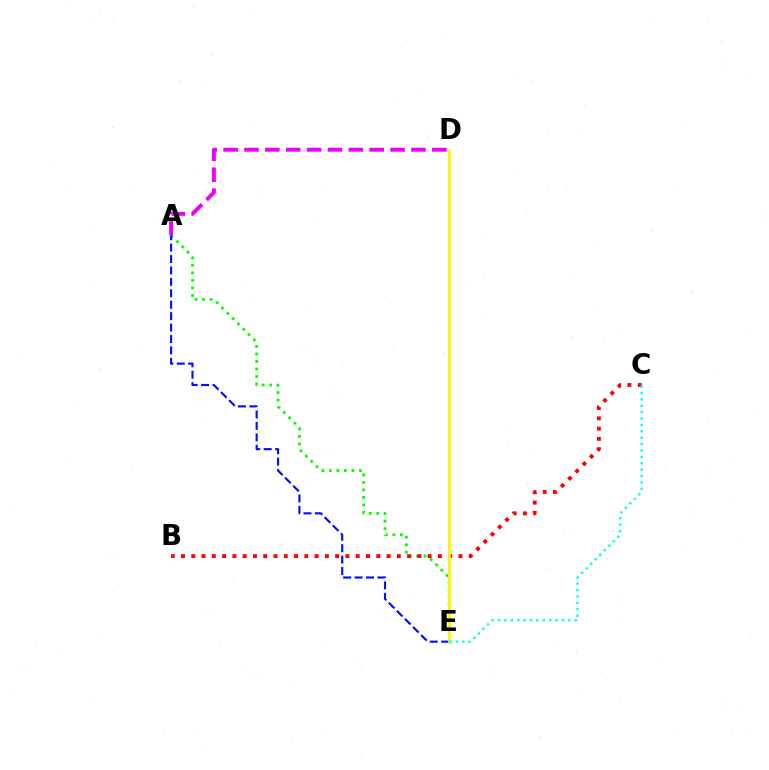{('A', 'E'): [{'color': '#08ff00', 'line_style': 'dotted', 'thickness': 2.04}, {'color': '#0010ff', 'line_style': 'dashed', 'thickness': 1.55}], ('B', 'C'): [{'color': '#ff0000', 'line_style': 'dotted', 'thickness': 2.79}], ('A', 'D'): [{'color': '#ee00ff', 'line_style': 'dashed', 'thickness': 2.84}], ('D', 'E'): [{'color': '#fcf500', 'line_style': 'solid', 'thickness': 2.05}], ('C', 'E'): [{'color': '#00fff6', 'line_style': 'dotted', 'thickness': 1.74}]}